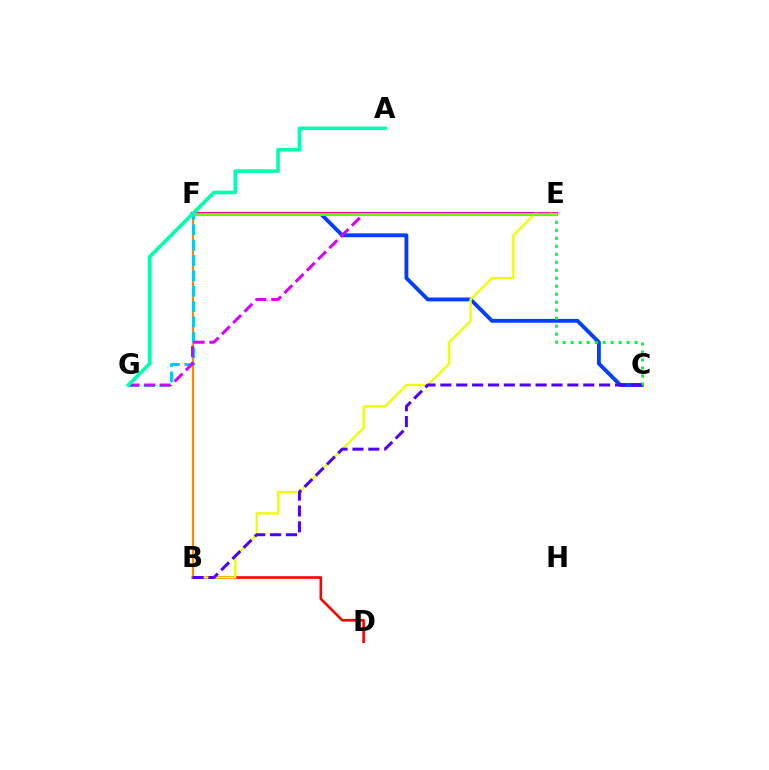{('B', 'D'): [{'color': '#ff0000', 'line_style': 'solid', 'thickness': 1.89}], ('C', 'F'): [{'color': '#003fff', 'line_style': 'solid', 'thickness': 2.77}], ('C', 'E'): [{'color': '#00ff27', 'line_style': 'dotted', 'thickness': 2.17}], ('E', 'F'): [{'color': '#ff00a0', 'line_style': 'solid', 'thickness': 2.98}, {'color': '#66ff00', 'line_style': 'solid', 'thickness': 2.03}], ('B', 'E'): [{'color': '#eeff00', 'line_style': 'solid', 'thickness': 1.68}], ('B', 'F'): [{'color': '#ff8800', 'line_style': 'solid', 'thickness': 1.63}], ('F', 'G'): [{'color': '#00c7ff', 'line_style': 'dashed', 'thickness': 2.09}], ('E', 'G'): [{'color': '#d600ff', 'line_style': 'dashed', 'thickness': 2.16}], ('A', 'G'): [{'color': '#00ffaf', 'line_style': 'solid', 'thickness': 2.63}], ('B', 'C'): [{'color': '#4f00ff', 'line_style': 'dashed', 'thickness': 2.16}]}